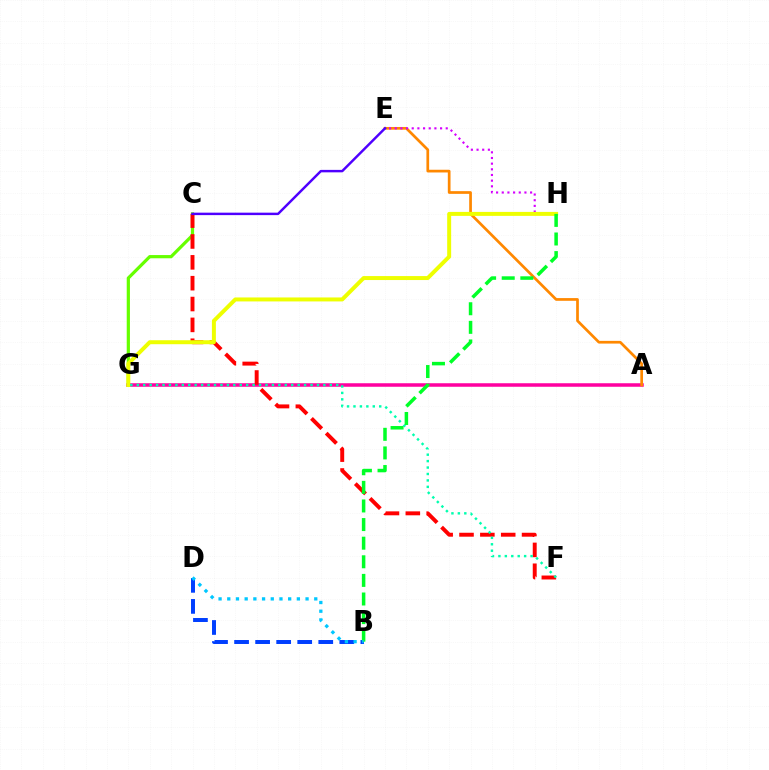{('A', 'G'): [{'color': '#ff00a0', 'line_style': 'solid', 'thickness': 2.53}], ('B', 'D'): [{'color': '#003fff', 'line_style': 'dashed', 'thickness': 2.86}, {'color': '#00c7ff', 'line_style': 'dotted', 'thickness': 2.36}], ('C', 'G'): [{'color': '#66ff00', 'line_style': 'solid', 'thickness': 2.32}], ('A', 'E'): [{'color': '#ff8800', 'line_style': 'solid', 'thickness': 1.95}], ('E', 'H'): [{'color': '#d600ff', 'line_style': 'dotted', 'thickness': 1.54}], ('C', 'F'): [{'color': '#ff0000', 'line_style': 'dashed', 'thickness': 2.83}], ('G', 'H'): [{'color': '#eeff00', 'line_style': 'solid', 'thickness': 2.86}], ('C', 'E'): [{'color': '#4f00ff', 'line_style': 'solid', 'thickness': 1.77}], ('F', 'G'): [{'color': '#00ffaf', 'line_style': 'dotted', 'thickness': 1.75}], ('B', 'H'): [{'color': '#00ff27', 'line_style': 'dashed', 'thickness': 2.53}]}